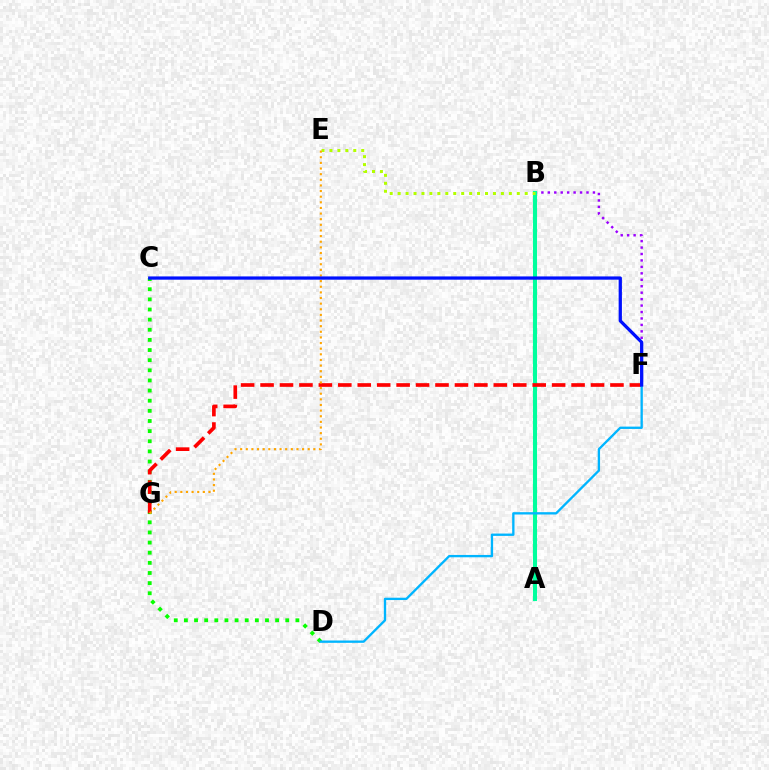{('A', 'B'): [{'color': '#ff00bd', 'line_style': 'dotted', 'thickness': 2.53}, {'color': '#00ff9d', 'line_style': 'solid', 'thickness': 2.94}], ('B', 'F'): [{'color': '#9b00ff', 'line_style': 'dotted', 'thickness': 1.75}], ('C', 'D'): [{'color': '#08ff00', 'line_style': 'dotted', 'thickness': 2.75}], ('B', 'E'): [{'color': '#b3ff00', 'line_style': 'dotted', 'thickness': 2.16}], ('F', 'G'): [{'color': '#ff0000', 'line_style': 'dashed', 'thickness': 2.64}], ('D', 'F'): [{'color': '#00b5ff', 'line_style': 'solid', 'thickness': 1.68}], ('E', 'G'): [{'color': '#ffa500', 'line_style': 'dotted', 'thickness': 1.53}], ('C', 'F'): [{'color': '#0010ff', 'line_style': 'solid', 'thickness': 2.35}]}